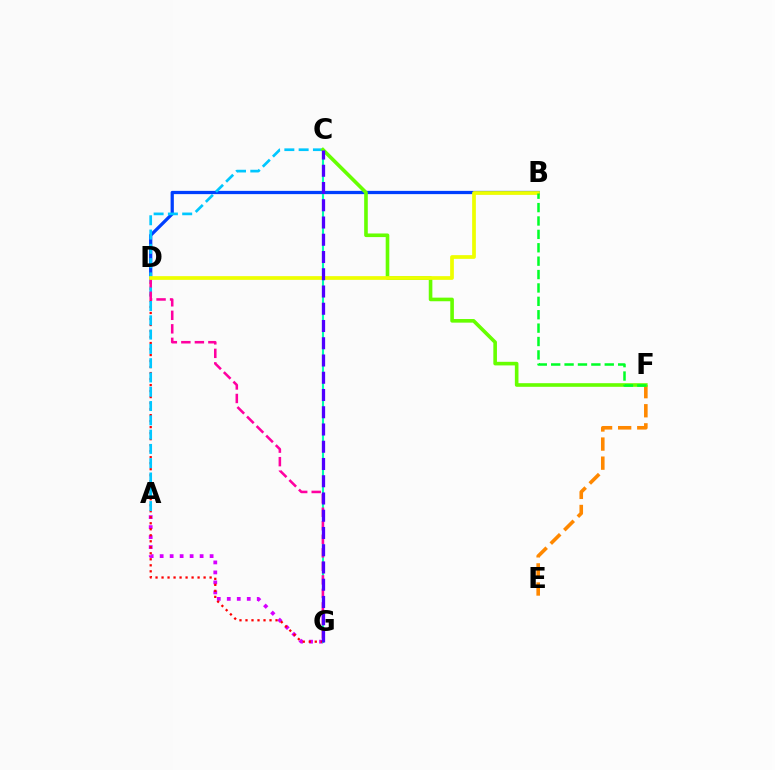{('B', 'D'): [{'color': '#003fff', 'line_style': 'solid', 'thickness': 2.34}, {'color': '#eeff00', 'line_style': 'solid', 'thickness': 2.68}], ('A', 'G'): [{'color': '#d600ff', 'line_style': 'dotted', 'thickness': 2.71}], ('D', 'G'): [{'color': '#ff0000', 'line_style': 'dotted', 'thickness': 1.63}, {'color': '#ff00a0', 'line_style': 'dashed', 'thickness': 1.84}], ('C', 'G'): [{'color': '#00ffaf', 'line_style': 'solid', 'thickness': 1.53}, {'color': '#4f00ff', 'line_style': 'dashed', 'thickness': 2.34}], ('E', 'F'): [{'color': '#ff8800', 'line_style': 'dashed', 'thickness': 2.59}], ('A', 'C'): [{'color': '#00c7ff', 'line_style': 'dashed', 'thickness': 1.94}], ('C', 'F'): [{'color': '#66ff00', 'line_style': 'solid', 'thickness': 2.6}], ('B', 'F'): [{'color': '#00ff27', 'line_style': 'dashed', 'thickness': 1.82}]}